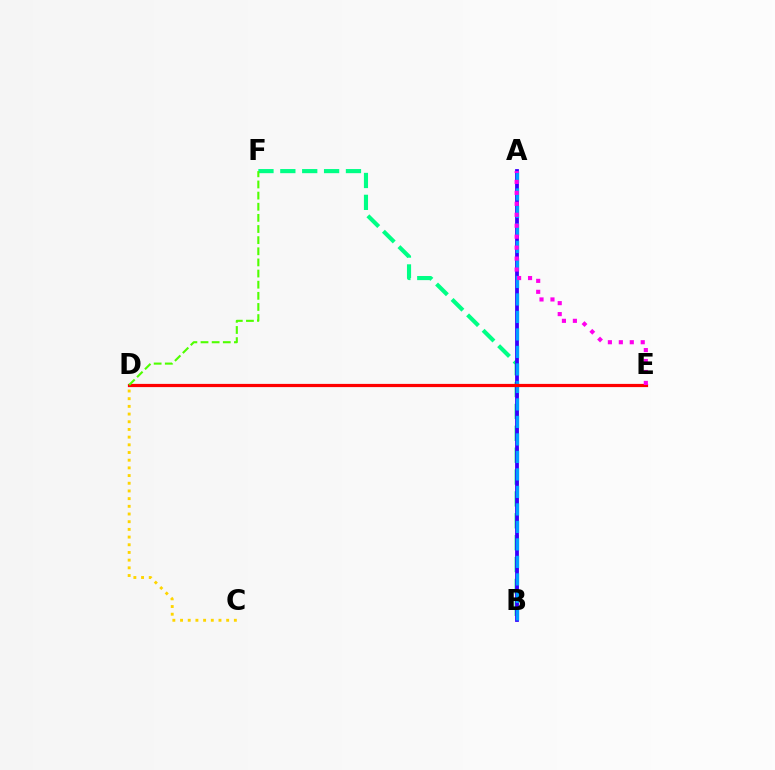{('C', 'D'): [{'color': '#ffd500', 'line_style': 'dotted', 'thickness': 2.09}], ('B', 'F'): [{'color': '#00ff86', 'line_style': 'dashed', 'thickness': 2.97}], ('A', 'B'): [{'color': '#3700ff', 'line_style': 'solid', 'thickness': 2.73}, {'color': '#009eff', 'line_style': 'dashed', 'thickness': 2.38}], ('D', 'E'): [{'color': '#ff0000', 'line_style': 'solid', 'thickness': 2.3}], ('A', 'E'): [{'color': '#ff00ed', 'line_style': 'dotted', 'thickness': 2.98}], ('D', 'F'): [{'color': '#4fff00', 'line_style': 'dashed', 'thickness': 1.51}]}